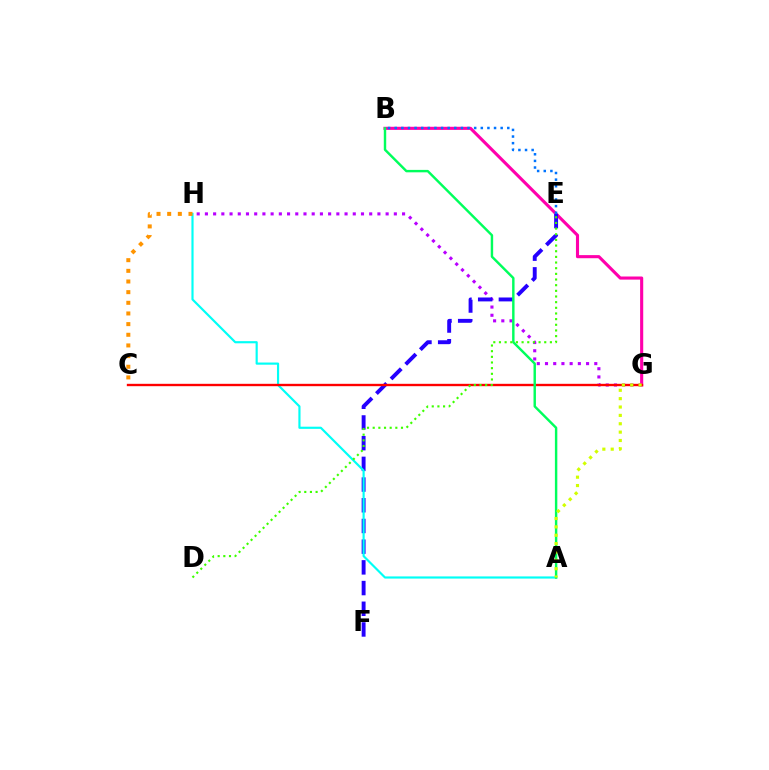{('G', 'H'): [{'color': '#b900ff', 'line_style': 'dotted', 'thickness': 2.23}], ('B', 'G'): [{'color': '#ff00ac', 'line_style': 'solid', 'thickness': 2.24}], ('E', 'F'): [{'color': '#2500ff', 'line_style': 'dashed', 'thickness': 2.81}], ('A', 'H'): [{'color': '#00fff6', 'line_style': 'solid', 'thickness': 1.56}], ('B', 'E'): [{'color': '#0074ff', 'line_style': 'dotted', 'thickness': 1.8}], ('C', 'G'): [{'color': '#ff0000', 'line_style': 'solid', 'thickness': 1.7}], ('C', 'H'): [{'color': '#ff9400', 'line_style': 'dotted', 'thickness': 2.9}], ('A', 'B'): [{'color': '#00ff5c', 'line_style': 'solid', 'thickness': 1.75}], ('A', 'G'): [{'color': '#d1ff00', 'line_style': 'dotted', 'thickness': 2.27}], ('D', 'E'): [{'color': '#3dff00', 'line_style': 'dotted', 'thickness': 1.54}]}